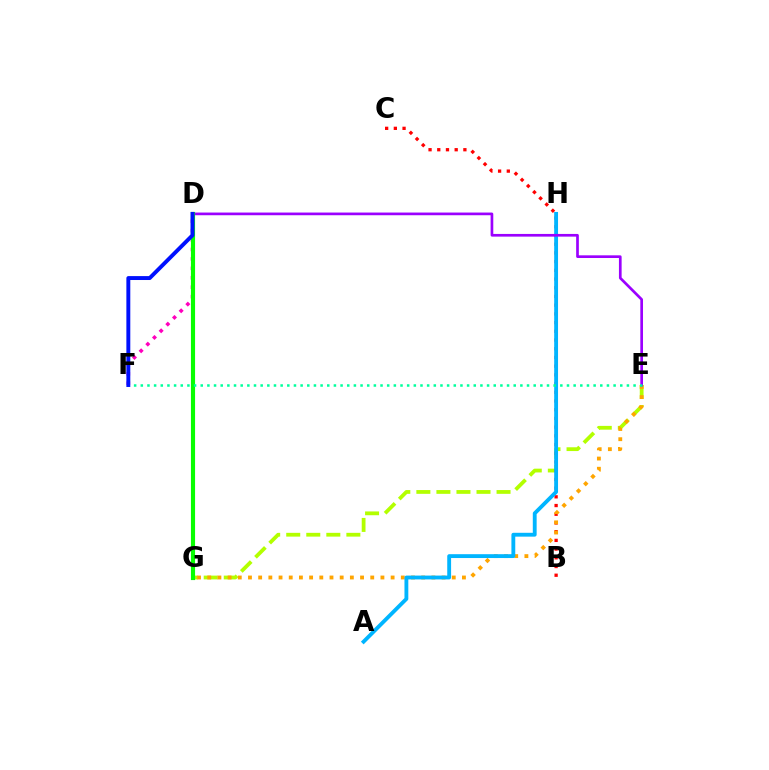{('E', 'G'): [{'color': '#b3ff00', 'line_style': 'dashed', 'thickness': 2.72}, {'color': '#ffa500', 'line_style': 'dotted', 'thickness': 2.77}], ('B', 'C'): [{'color': '#ff0000', 'line_style': 'dotted', 'thickness': 2.37}], ('A', 'H'): [{'color': '#00b5ff', 'line_style': 'solid', 'thickness': 2.77}], ('D', 'F'): [{'color': '#ff00bd', 'line_style': 'dotted', 'thickness': 2.56}, {'color': '#0010ff', 'line_style': 'solid', 'thickness': 2.82}], ('D', 'E'): [{'color': '#9b00ff', 'line_style': 'solid', 'thickness': 1.93}], ('D', 'G'): [{'color': '#08ff00', 'line_style': 'solid', 'thickness': 2.98}], ('E', 'F'): [{'color': '#00ff9d', 'line_style': 'dotted', 'thickness': 1.81}]}